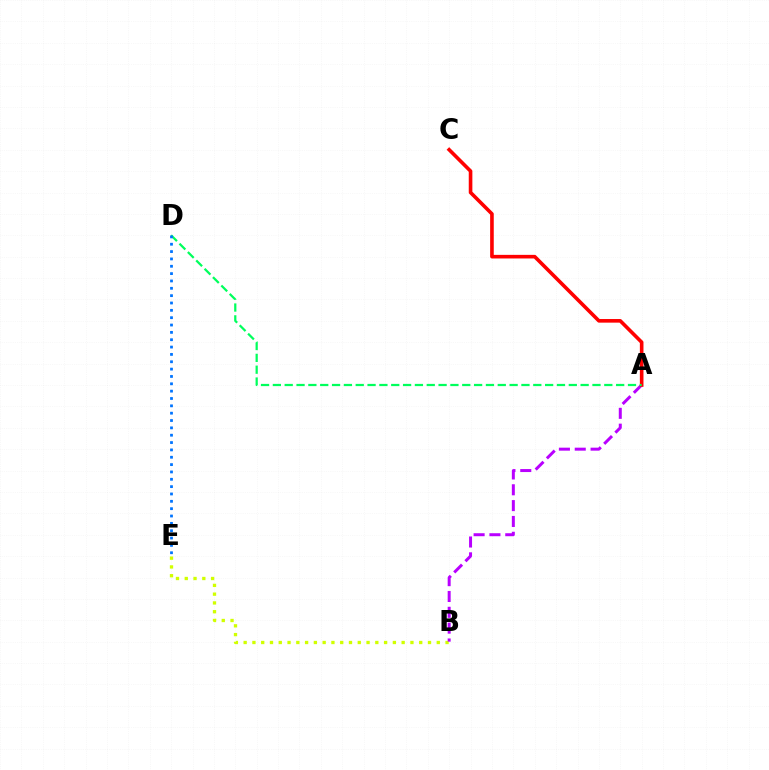{('B', 'E'): [{'color': '#d1ff00', 'line_style': 'dotted', 'thickness': 2.38}], ('A', 'B'): [{'color': '#b900ff', 'line_style': 'dashed', 'thickness': 2.15}], ('A', 'C'): [{'color': '#ff0000', 'line_style': 'solid', 'thickness': 2.6}], ('A', 'D'): [{'color': '#00ff5c', 'line_style': 'dashed', 'thickness': 1.61}], ('D', 'E'): [{'color': '#0074ff', 'line_style': 'dotted', 'thickness': 2.0}]}